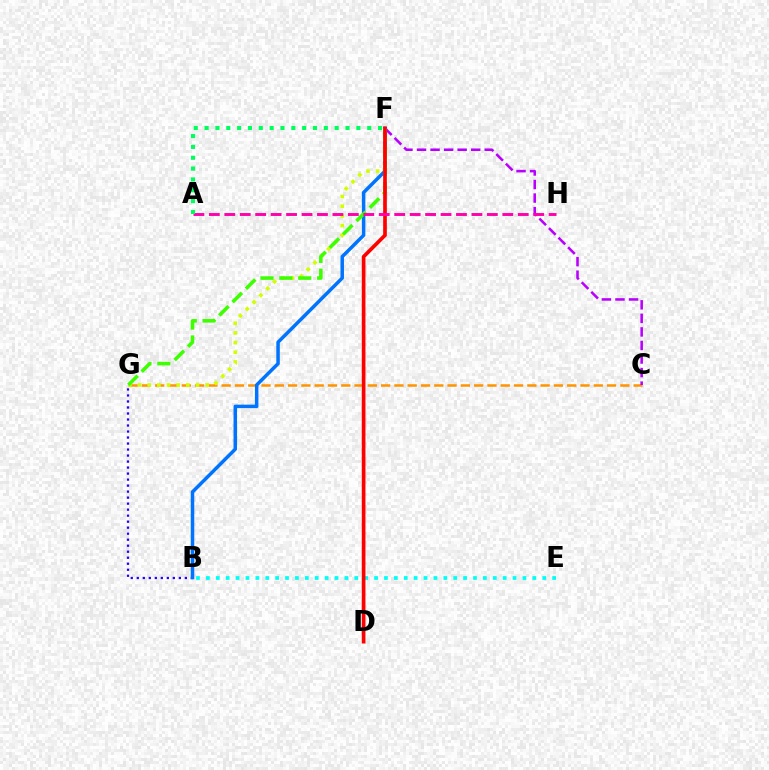{('C', 'G'): [{'color': '#ff9400', 'line_style': 'dashed', 'thickness': 1.81}], ('B', 'G'): [{'color': '#2500ff', 'line_style': 'dotted', 'thickness': 1.63}], ('C', 'F'): [{'color': '#b900ff', 'line_style': 'dashed', 'thickness': 1.84}], ('B', 'F'): [{'color': '#0074ff', 'line_style': 'solid', 'thickness': 2.52}], ('B', 'E'): [{'color': '#00fff6', 'line_style': 'dotted', 'thickness': 2.69}], ('F', 'G'): [{'color': '#d1ff00', 'line_style': 'dotted', 'thickness': 2.63}, {'color': '#3dff00', 'line_style': 'dashed', 'thickness': 2.57}], ('D', 'F'): [{'color': '#ff0000', 'line_style': 'solid', 'thickness': 2.65}], ('A', 'H'): [{'color': '#ff00ac', 'line_style': 'dashed', 'thickness': 2.1}], ('A', 'F'): [{'color': '#00ff5c', 'line_style': 'dotted', 'thickness': 2.95}]}